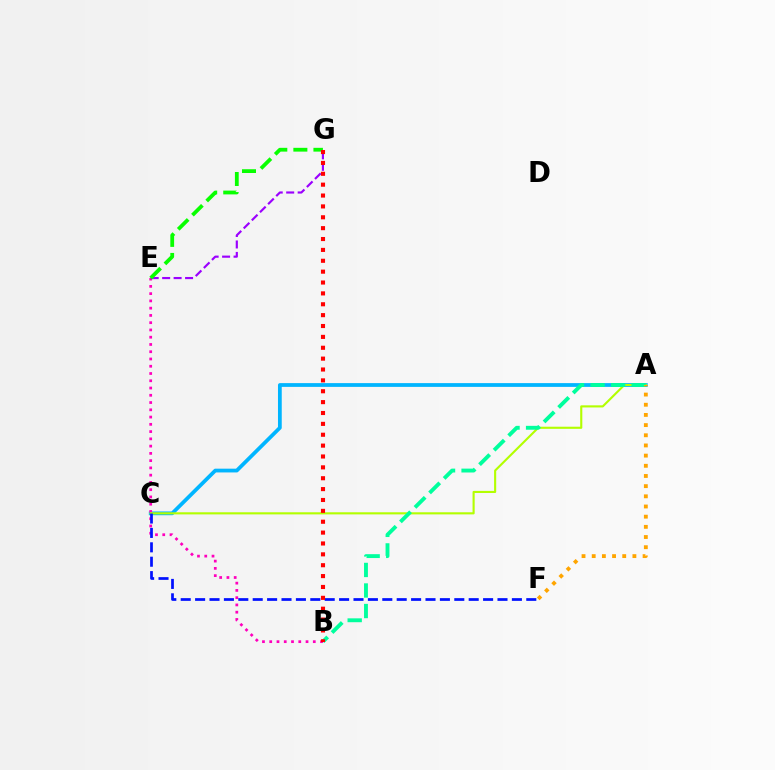{('A', 'C'): [{'color': '#00b5ff', 'line_style': 'solid', 'thickness': 2.71}, {'color': '#b3ff00', 'line_style': 'solid', 'thickness': 1.52}], ('B', 'E'): [{'color': '#ff00bd', 'line_style': 'dotted', 'thickness': 1.97}], ('E', 'G'): [{'color': '#9b00ff', 'line_style': 'dashed', 'thickness': 1.56}, {'color': '#08ff00', 'line_style': 'dashed', 'thickness': 2.73}], ('A', 'B'): [{'color': '#00ff9d', 'line_style': 'dashed', 'thickness': 2.79}], ('C', 'F'): [{'color': '#0010ff', 'line_style': 'dashed', 'thickness': 1.96}], ('A', 'F'): [{'color': '#ffa500', 'line_style': 'dotted', 'thickness': 2.76}], ('B', 'G'): [{'color': '#ff0000', 'line_style': 'dotted', 'thickness': 2.95}]}